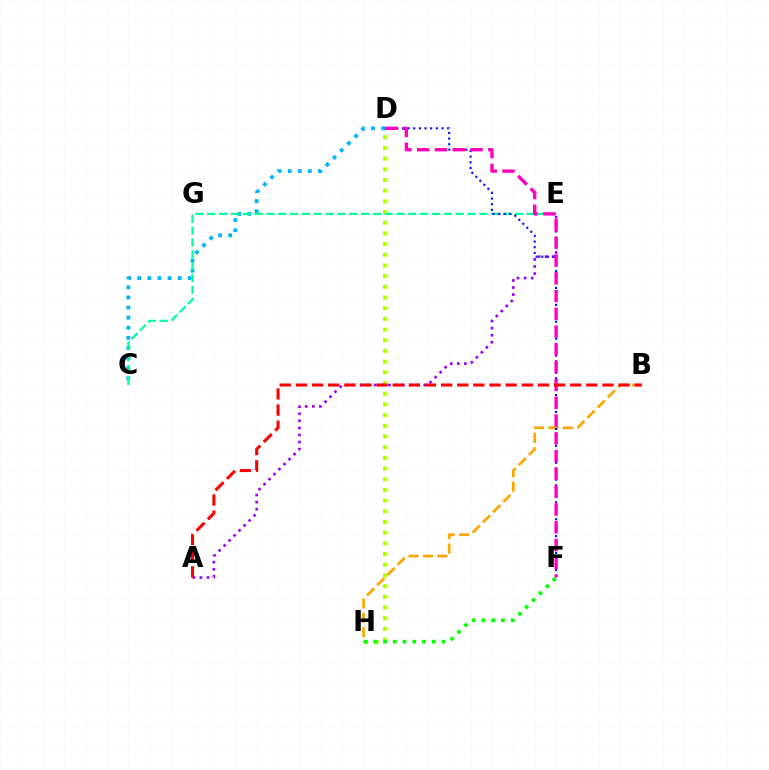{('D', 'H'): [{'color': '#b3ff00', 'line_style': 'dotted', 'thickness': 2.9}], ('C', 'D'): [{'color': '#00b5ff', 'line_style': 'dotted', 'thickness': 2.74}], ('B', 'H'): [{'color': '#ffa500', 'line_style': 'dashed', 'thickness': 1.96}], ('C', 'E'): [{'color': '#00ff9d', 'line_style': 'dashed', 'thickness': 1.61}], ('A', 'E'): [{'color': '#9b00ff', 'line_style': 'dotted', 'thickness': 1.92}], ('D', 'F'): [{'color': '#0010ff', 'line_style': 'dotted', 'thickness': 1.53}, {'color': '#ff00bd', 'line_style': 'dashed', 'thickness': 2.42}], ('A', 'B'): [{'color': '#ff0000', 'line_style': 'dashed', 'thickness': 2.19}], ('F', 'H'): [{'color': '#08ff00', 'line_style': 'dotted', 'thickness': 2.65}]}